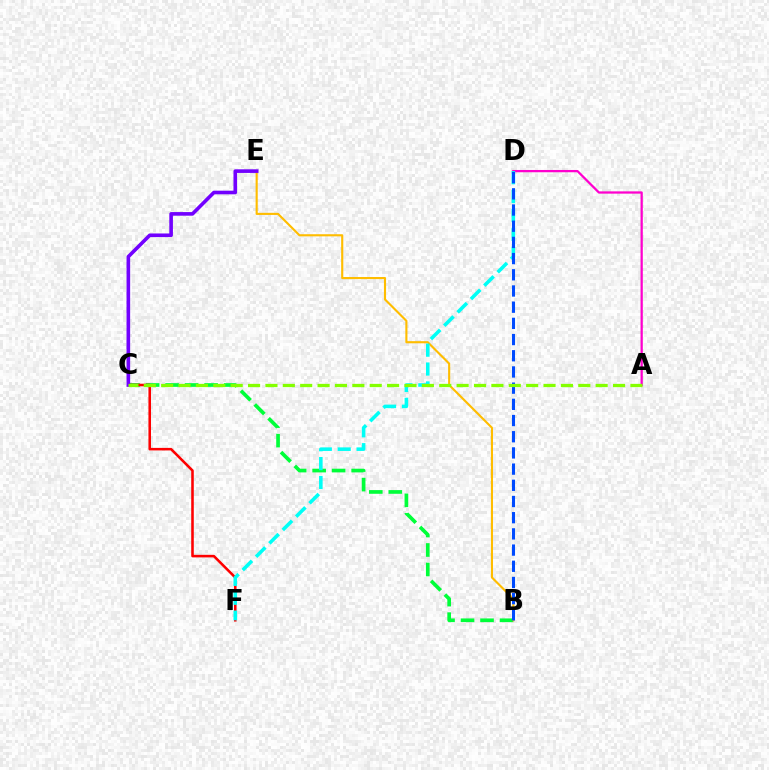{('A', 'D'): [{'color': '#ff00cf', 'line_style': 'solid', 'thickness': 1.63}], ('B', 'C'): [{'color': '#00ff39', 'line_style': 'dashed', 'thickness': 2.65}], ('C', 'F'): [{'color': '#ff0000', 'line_style': 'solid', 'thickness': 1.84}], ('B', 'E'): [{'color': '#ffbd00', 'line_style': 'solid', 'thickness': 1.53}], ('D', 'F'): [{'color': '#00fff6', 'line_style': 'dashed', 'thickness': 2.57}], ('C', 'E'): [{'color': '#7200ff', 'line_style': 'solid', 'thickness': 2.61}], ('B', 'D'): [{'color': '#004bff', 'line_style': 'dashed', 'thickness': 2.2}], ('A', 'C'): [{'color': '#84ff00', 'line_style': 'dashed', 'thickness': 2.36}]}